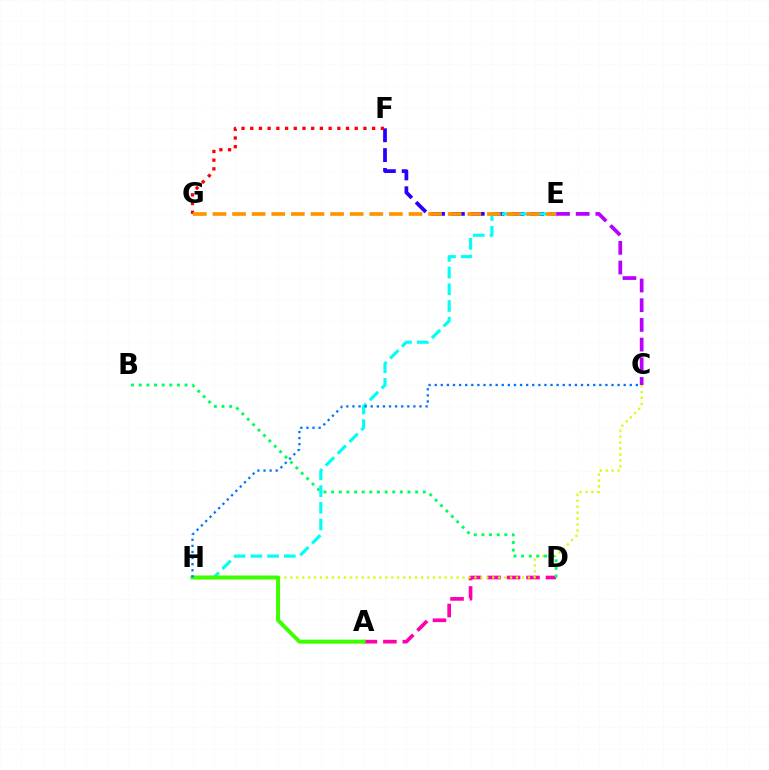{('A', 'D'): [{'color': '#ff00ac', 'line_style': 'dashed', 'thickness': 2.65}], ('E', 'F'): [{'color': '#2500ff', 'line_style': 'dashed', 'thickness': 2.7}], ('C', 'E'): [{'color': '#b900ff', 'line_style': 'dashed', 'thickness': 2.67}], ('C', 'H'): [{'color': '#d1ff00', 'line_style': 'dotted', 'thickness': 1.61}, {'color': '#0074ff', 'line_style': 'dotted', 'thickness': 1.66}], ('F', 'G'): [{'color': '#ff0000', 'line_style': 'dotted', 'thickness': 2.37}], ('B', 'D'): [{'color': '#00ff5c', 'line_style': 'dotted', 'thickness': 2.07}], ('E', 'H'): [{'color': '#00fff6', 'line_style': 'dashed', 'thickness': 2.27}], ('A', 'H'): [{'color': '#3dff00', 'line_style': 'solid', 'thickness': 2.87}], ('E', 'G'): [{'color': '#ff9400', 'line_style': 'dashed', 'thickness': 2.66}]}